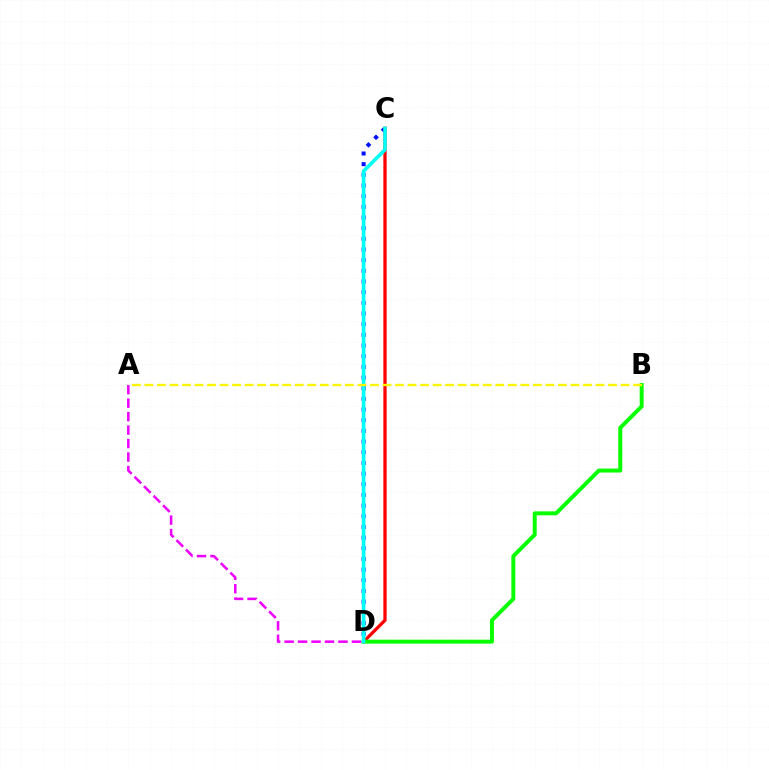{('A', 'D'): [{'color': '#ee00ff', 'line_style': 'dashed', 'thickness': 1.83}], ('C', 'D'): [{'color': '#0010ff', 'line_style': 'dotted', 'thickness': 2.9}, {'color': '#ff0000', 'line_style': 'solid', 'thickness': 2.36}, {'color': '#00fff6', 'line_style': 'solid', 'thickness': 2.59}], ('B', 'D'): [{'color': '#08ff00', 'line_style': 'solid', 'thickness': 2.85}], ('A', 'B'): [{'color': '#fcf500', 'line_style': 'dashed', 'thickness': 1.7}]}